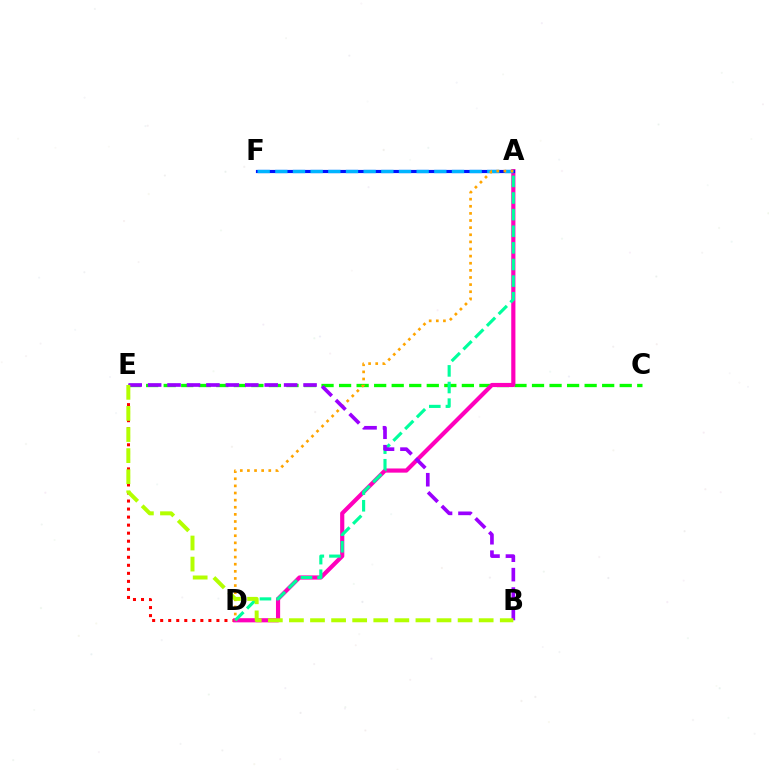{('C', 'E'): [{'color': '#08ff00', 'line_style': 'dashed', 'thickness': 2.38}], ('D', 'E'): [{'color': '#ff0000', 'line_style': 'dotted', 'thickness': 2.18}], ('A', 'D'): [{'color': '#ff00bd', 'line_style': 'solid', 'thickness': 3.0}, {'color': '#00ff9d', 'line_style': 'dashed', 'thickness': 2.26}, {'color': '#ffa500', 'line_style': 'dotted', 'thickness': 1.93}], ('A', 'F'): [{'color': '#0010ff', 'line_style': 'solid', 'thickness': 2.28}, {'color': '#00b5ff', 'line_style': 'dashed', 'thickness': 2.4}], ('B', 'E'): [{'color': '#9b00ff', 'line_style': 'dashed', 'thickness': 2.64}, {'color': '#b3ff00', 'line_style': 'dashed', 'thickness': 2.86}]}